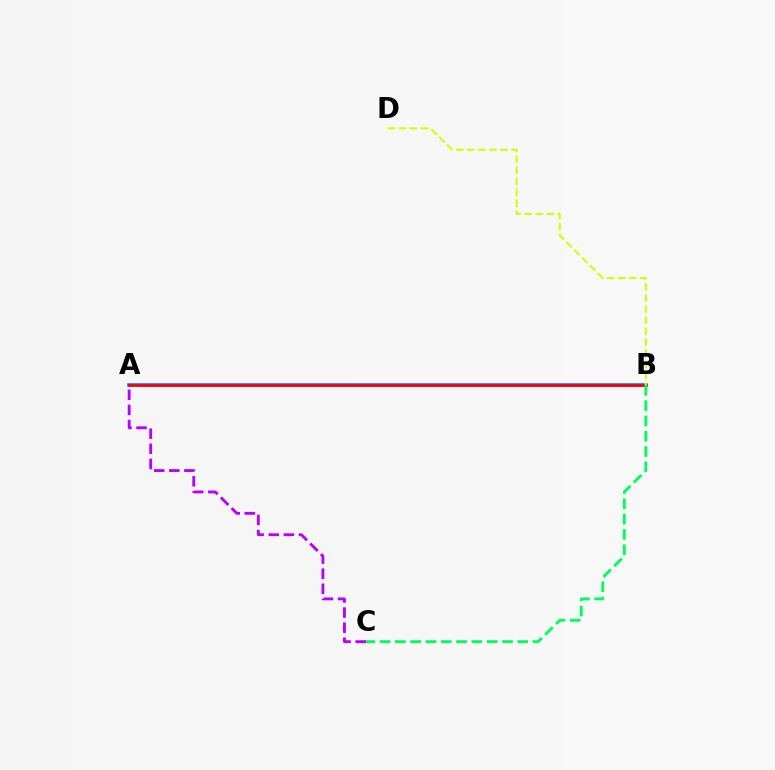{('A', 'B'): [{'color': '#0074ff', 'line_style': 'solid', 'thickness': 2.54}, {'color': '#ff0000', 'line_style': 'solid', 'thickness': 1.89}], ('B', 'D'): [{'color': '#d1ff00', 'line_style': 'dashed', 'thickness': 1.5}], ('B', 'C'): [{'color': '#00ff5c', 'line_style': 'dashed', 'thickness': 2.08}], ('A', 'C'): [{'color': '#b900ff', 'line_style': 'dashed', 'thickness': 2.05}]}